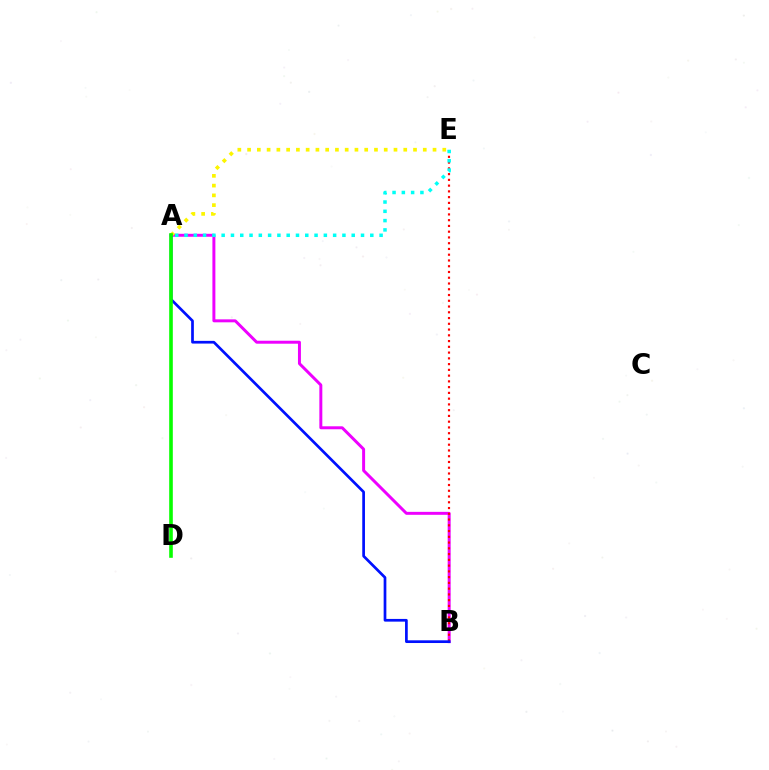{('A', 'B'): [{'color': '#ee00ff', 'line_style': 'solid', 'thickness': 2.14}, {'color': '#0010ff', 'line_style': 'solid', 'thickness': 1.95}], ('B', 'E'): [{'color': '#ff0000', 'line_style': 'dotted', 'thickness': 1.56}], ('A', 'E'): [{'color': '#00fff6', 'line_style': 'dotted', 'thickness': 2.52}, {'color': '#fcf500', 'line_style': 'dotted', 'thickness': 2.65}], ('A', 'D'): [{'color': '#08ff00', 'line_style': 'solid', 'thickness': 2.61}]}